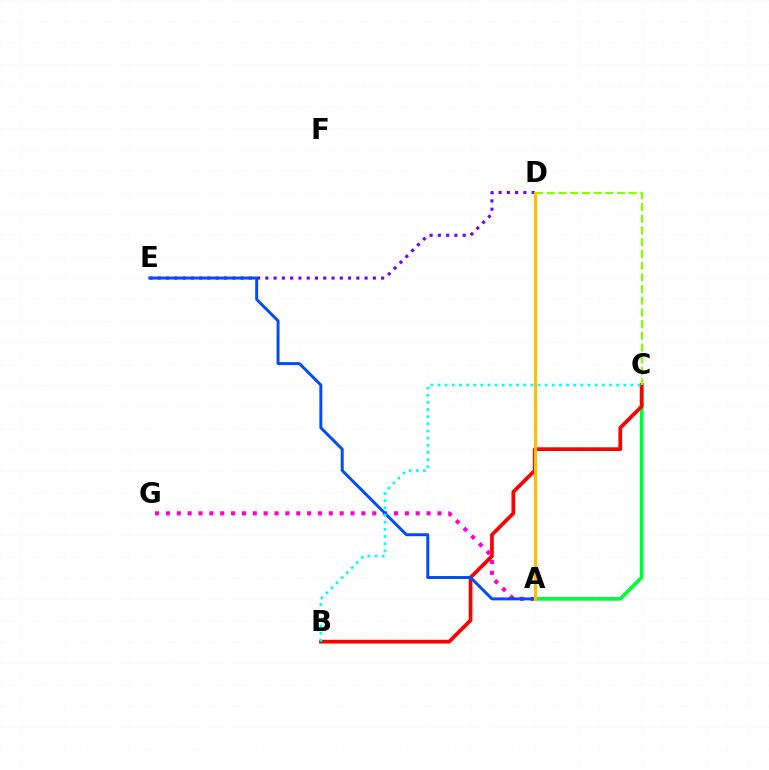{('D', 'E'): [{'color': '#7200ff', 'line_style': 'dotted', 'thickness': 2.25}], ('A', 'G'): [{'color': '#ff00cf', 'line_style': 'dotted', 'thickness': 2.95}], ('A', 'C'): [{'color': '#00ff39', 'line_style': 'solid', 'thickness': 2.67}], ('B', 'C'): [{'color': '#ff0000', 'line_style': 'solid', 'thickness': 2.68}, {'color': '#00fff6', 'line_style': 'dotted', 'thickness': 1.94}], ('C', 'D'): [{'color': '#84ff00', 'line_style': 'dashed', 'thickness': 1.59}], ('A', 'E'): [{'color': '#004bff', 'line_style': 'solid', 'thickness': 2.12}], ('A', 'D'): [{'color': '#ffbd00', 'line_style': 'solid', 'thickness': 2.23}]}